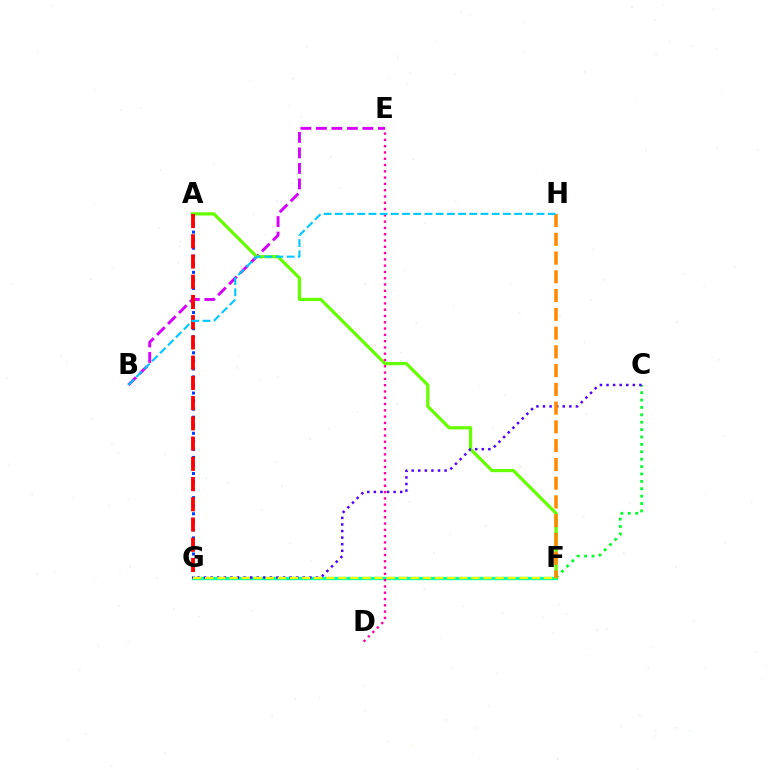{('F', 'G'): [{'color': '#00ffaf', 'line_style': 'solid', 'thickness': 2.39}, {'color': '#eeff00', 'line_style': 'dashed', 'thickness': 1.64}], ('B', 'E'): [{'color': '#d600ff', 'line_style': 'dashed', 'thickness': 2.11}], ('A', 'F'): [{'color': '#66ff00', 'line_style': 'solid', 'thickness': 2.33}], ('A', 'G'): [{'color': '#003fff', 'line_style': 'dotted', 'thickness': 2.19}, {'color': '#ff0000', 'line_style': 'dashed', 'thickness': 2.75}], ('C', 'F'): [{'color': '#00ff27', 'line_style': 'dotted', 'thickness': 2.01}], ('C', 'G'): [{'color': '#4f00ff', 'line_style': 'dotted', 'thickness': 1.79}], ('F', 'H'): [{'color': '#ff8800', 'line_style': 'dashed', 'thickness': 2.55}], ('D', 'E'): [{'color': '#ff00a0', 'line_style': 'dotted', 'thickness': 1.71}], ('B', 'H'): [{'color': '#00c7ff', 'line_style': 'dashed', 'thickness': 1.52}]}